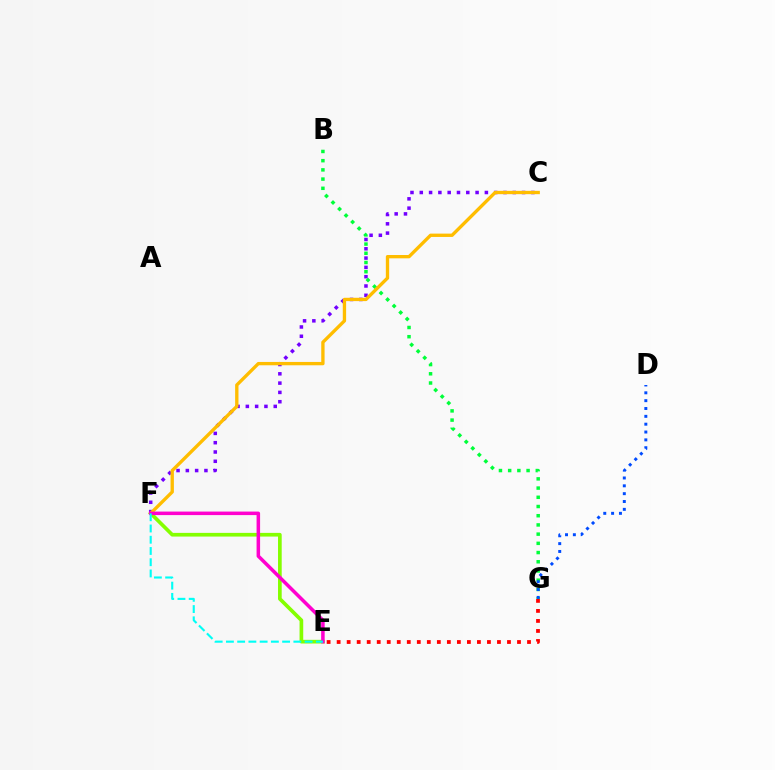{('E', 'F'): [{'color': '#84ff00', 'line_style': 'solid', 'thickness': 2.65}, {'color': '#ff00cf', 'line_style': 'solid', 'thickness': 2.53}, {'color': '#00fff6', 'line_style': 'dashed', 'thickness': 1.53}], ('C', 'F'): [{'color': '#7200ff', 'line_style': 'dotted', 'thickness': 2.53}, {'color': '#ffbd00', 'line_style': 'solid', 'thickness': 2.4}], ('B', 'G'): [{'color': '#00ff39', 'line_style': 'dotted', 'thickness': 2.5}], ('E', 'G'): [{'color': '#ff0000', 'line_style': 'dotted', 'thickness': 2.72}], ('D', 'G'): [{'color': '#004bff', 'line_style': 'dotted', 'thickness': 2.13}]}